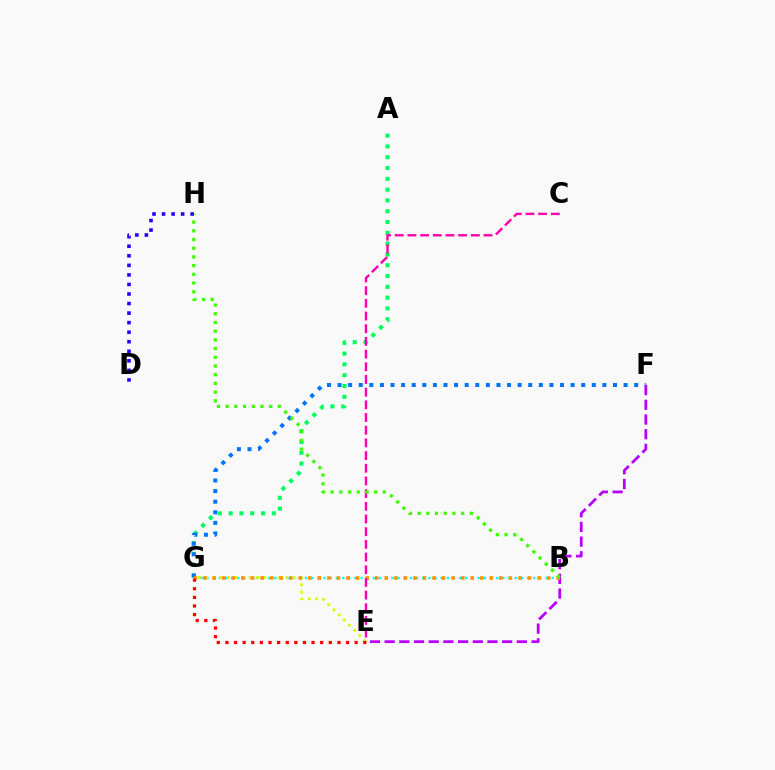{('B', 'G'): [{'color': '#00fff6', 'line_style': 'dotted', 'thickness': 1.67}, {'color': '#ff9400', 'line_style': 'dotted', 'thickness': 2.6}], ('A', 'G'): [{'color': '#00ff5c', 'line_style': 'dotted', 'thickness': 2.93}], ('E', 'G'): [{'color': '#d1ff00', 'line_style': 'dotted', 'thickness': 1.98}, {'color': '#ff0000', 'line_style': 'dotted', 'thickness': 2.34}], ('E', 'F'): [{'color': '#b900ff', 'line_style': 'dashed', 'thickness': 2.0}], ('F', 'G'): [{'color': '#0074ff', 'line_style': 'dotted', 'thickness': 2.88}], ('C', 'E'): [{'color': '#ff00ac', 'line_style': 'dashed', 'thickness': 1.72}], ('B', 'H'): [{'color': '#3dff00', 'line_style': 'dotted', 'thickness': 2.37}], ('D', 'H'): [{'color': '#2500ff', 'line_style': 'dotted', 'thickness': 2.59}]}